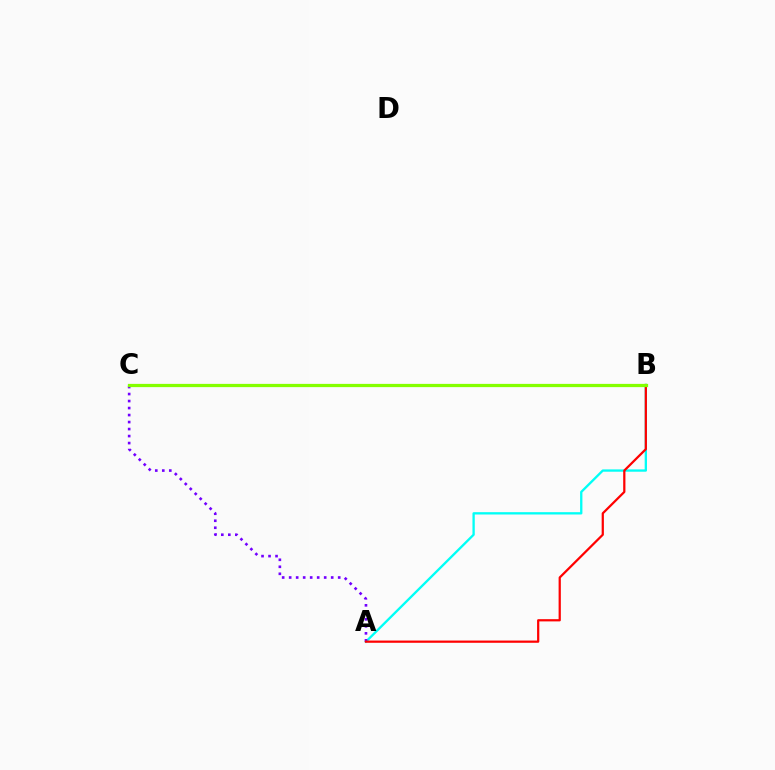{('A', 'B'): [{'color': '#00fff6', 'line_style': 'solid', 'thickness': 1.67}, {'color': '#ff0000', 'line_style': 'solid', 'thickness': 1.61}], ('A', 'C'): [{'color': '#7200ff', 'line_style': 'dotted', 'thickness': 1.9}], ('B', 'C'): [{'color': '#84ff00', 'line_style': 'solid', 'thickness': 2.33}]}